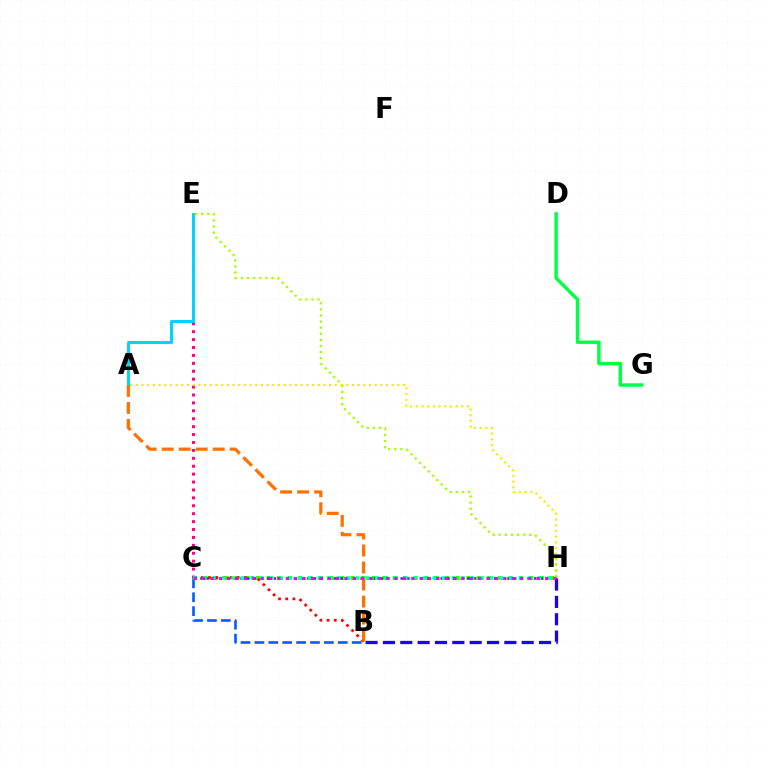{('C', 'H'): [{'color': '#31ff00', 'line_style': 'dotted', 'thickness': 2.86}, {'color': '#8a00ff', 'line_style': 'dotted', 'thickness': 1.81}, {'color': '#00ffbb', 'line_style': 'dotted', 'thickness': 2.6}, {'color': '#fa00f9', 'line_style': 'dotted', 'thickness': 2.27}], ('B', 'H'): [{'color': '#1900ff', 'line_style': 'dashed', 'thickness': 2.36}], ('D', 'G'): [{'color': '#00ff45', 'line_style': 'solid', 'thickness': 2.48}], ('C', 'E'): [{'color': '#ff0088', 'line_style': 'dotted', 'thickness': 2.15}], ('A', 'E'): [{'color': '#00d3ff', 'line_style': 'solid', 'thickness': 2.14}], ('A', 'H'): [{'color': '#ffe600', 'line_style': 'dotted', 'thickness': 1.54}], ('E', 'H'): [{'color': '#a2ff00', 'line_style': 'dotted', 'thickness': 1.66}], ('B', 'C'): [{'color': '#ff0000', 'line_style': 'dotted', 'thickness': 1.95}, {'color': '#005dff', 'line_style': 'dashed', 'thickness': 1.89}], ('A', 'B'): [{'color': '#ff7000', 'line_style': 'dashed', 'thickness': 2.31}]}